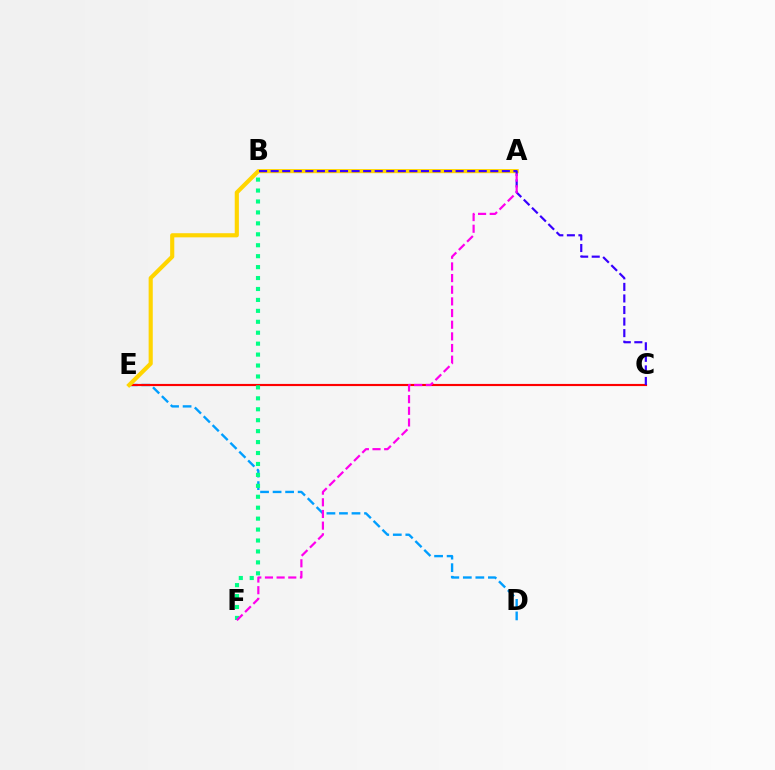{('D', 'E'): [{'color': '#009eff', 'line_style': 'dashed', 'thickness': 1.7}], ('A', 'B'): [{'color': '#4fff00', 'line_style': 'dashed', 'thickness': 2.05}], ('C', 'E'): [{'color': '#ff0000', 'line_style': 'solid', 'thickness': 1.55}], ('A', 'E'): [{'color': '#ffd500', 'line_style': 'solid', 'thickness': 2.98}], ('B', 'F'): [{'color': '#00ff86', 'line_style': 'dotted', 'thickness': 2.97}], ('B', 'C'): [{'color': '#3700ff', 'line_style': 'dashed', 'thickness': 1.57}], ('A', 'F'): [{'color': '#ff00ed', 'line_style': 'dashed', 'thickness': 1.58}]}